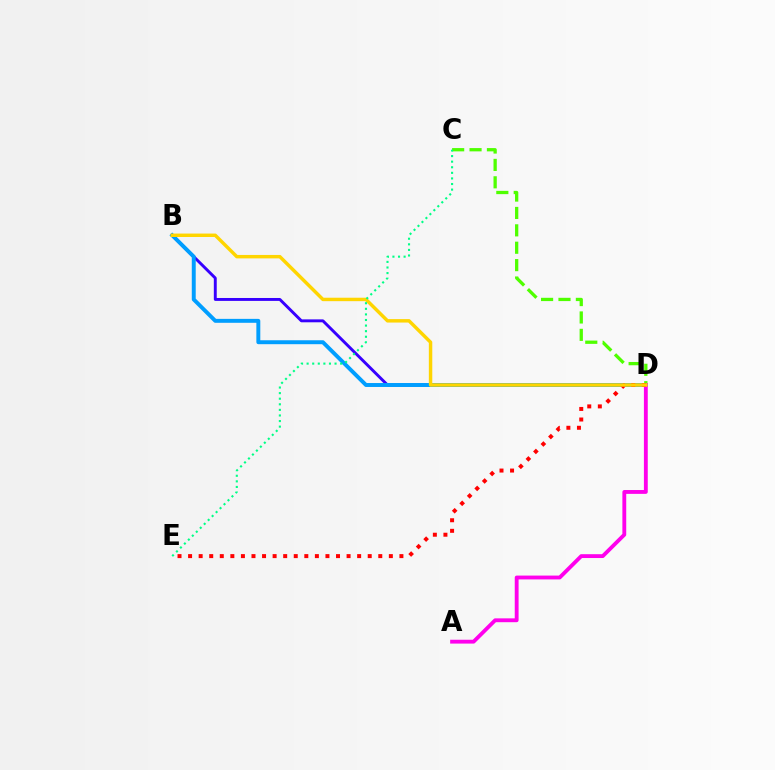{('B', 'D'): [{'color': '#3700ff', 'line_style': 'solid', 'thickness': 2.1}, {'color': '#009eff', 'line_style': 'solid', 'thickness': 2.83}, {'color': '#ffd500', 'line_style': 'solid', 'thickness': 2.48}], ('C', 'D'): [{'color': '#4fff00', 'line_style': 'dashed', 'thickness': 2.36}], ('A', 'D'): [{'color': '#ff00ed', 'line_style': 'solid', 'thickness': 2.77}], ('D', 'E'): [{'color': '#ff0000', 'line_style': 'dotted', 'thickness': 2.87}], ('C', 'E'): [{'color': '#00ff86', 'line_style': 'dotted', 'thickness': 1.52}]}